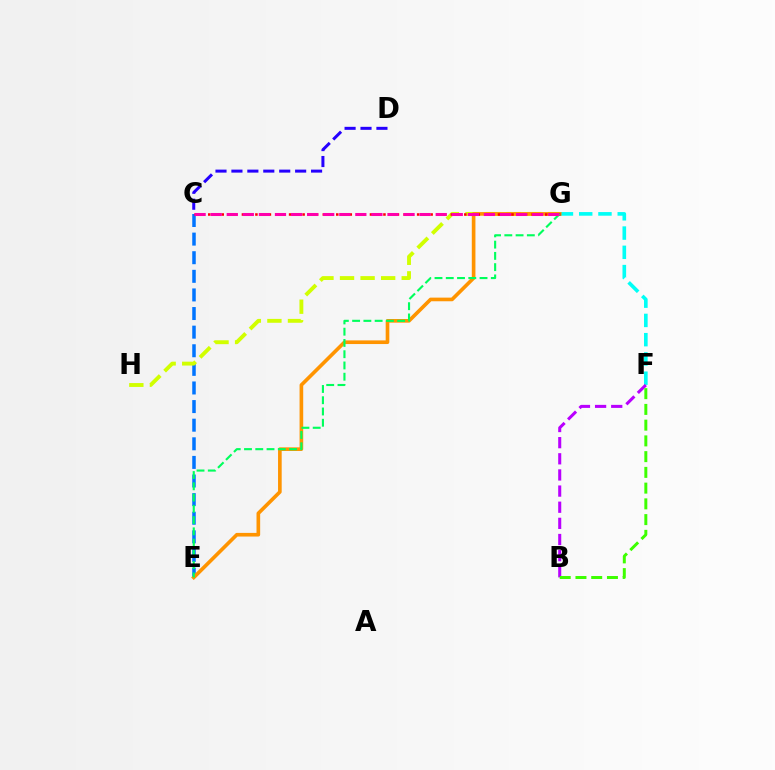{('F', 'G'): [{'color': '#00fff6', 'line_style': 'dashed', 'thickness': 2.62}], ('C', 'E'): [{'color': '#0074ff', 'line_style': 'dashed', 'thickness': 2.53}], ('G', 'H'): [{'color': '#d1ff00', 'line_style': 'dashed', 'thickness': 2.79}], ('E', 'G'): [{'color': '#ff9400', 'line_style': 'solid', 'thickness': 2.62}, {'color': '#00ff5c', 'line_style': 'dashed', 'thickness': 1.53}], ('C', 'G'): [{'color': '#ff0000', 'line_style': 'dotted', 'thickness': 1.83}, {'color': '#ff00ac', 'line_style': 'dashed', 'thickness': 2.18}], ('C', 'D'): [{'color': '#2500ff', 'line_style': 'dashed', 'thickness': 2.16}], ('B', 'F'): [{'color': '#b900ff', 'line_style': 'dashed', 'thickness': 2.19}, {'color': '#3dff00', 'line_style': 'dashed', 'thickness': 2.14}]}